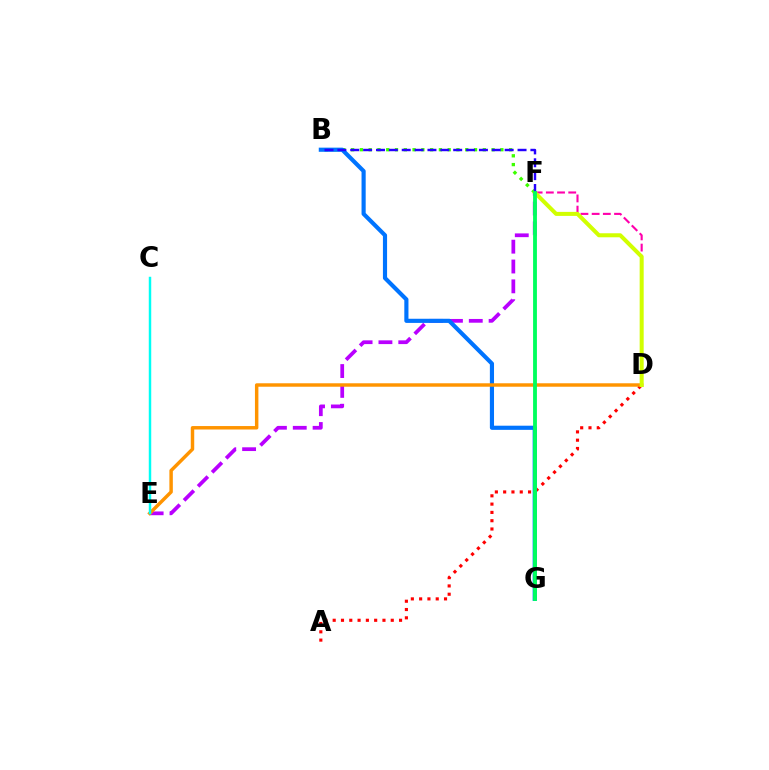{('B', 'F'): [{'color': '#3dff00', 'line_style': 'dotted', 'thickness': 2.39}, {'color': '#2500ff', 'line_style': 'dashed', 'thickness': 1.75}], ('A', 'D'): [{'color': '#ff0000', 'line_style': 'dotted', 'thickness': 2.25}], ('E', 'F'): [{'color': '#b900ff', 'line_style': 'dashed', 'thickness': 2.7}], ('B', 'G'): [{'color': '#0074ff', 'line_style': 'solid', 'thickness': 2.99}], ('D', 'E'): [{'color': '#ff9400', 'line_style': 'solid', 'thickness': 2.49}], ('D', 'F'): [{'color': '#ff00ac', 'line_style': 'dashed', 'thickness': 1.52}, {'color': '#d1ff00', 'line_style': 'solid', 'thickness': 2.9}], ('C', 'E'): [{'color': '#00fff6', 'line_style': 'solid', 'thickness': 1.77}], ('F', 'G'): [{'color': '#00ff5c', 'line_style': 'solid', 'thickness': 2.76}]}